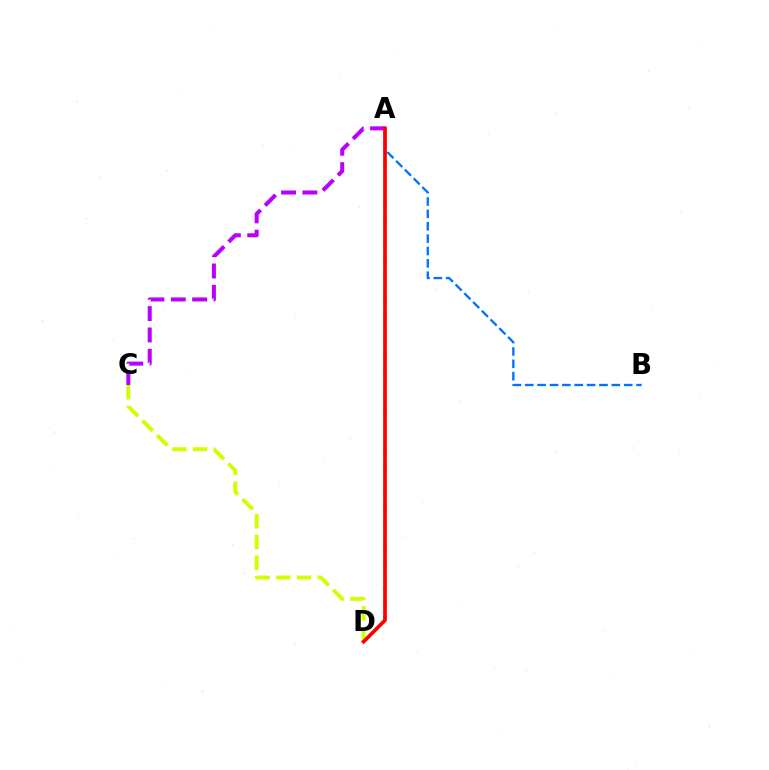{('C', 'D'): [{'color': '#d1ff00', 'line_style': 'dashed', 'thickness': 2.82}], ('A', 'B'): [{'color': '#0074ff', 'line_style': 'dashed', 'thickness': 1.68}], ('A', 'C'): [{'color': '#b900ff', 'line_style': 'dashed', 'thickness': 2.9}], ('A', 'D'): [{'color': '#00ff5c', 'line_style': 'dashed', 'thickness': 1.87}, {'color': '#ff0000', 'line_style': 'solid', 'thickness': 2.65}]}